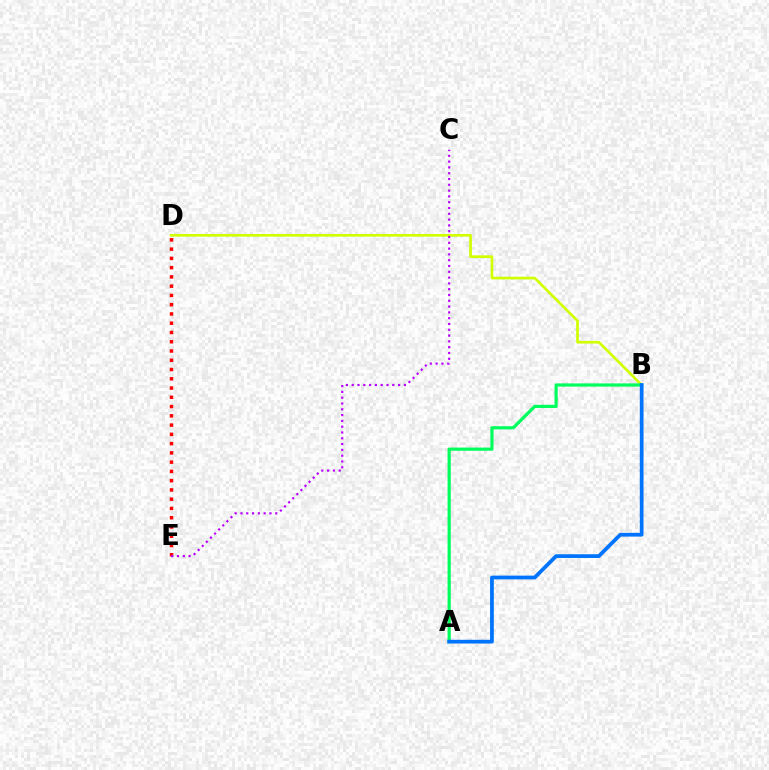{('B', 'D'): [{'color': '#d1ff00', 'line_style': 'solid', 'thickness': 1.93}], ('A', 'B'): [{'color': '#00ff5c', 'line_style': 'solid', 'thickness': 2.29}, {'color': '#0074ff', 'line_style': 'solid', 'thickness': 2.7}], ('D', 'E'): [{'color': '#ff0000', 'line_style': 'dotted', 'thickness': 2.52}], ('C', 'E'): [{'color': '#b900ff', 'line_style': 'dotted', 'thickness': 1.58}]}